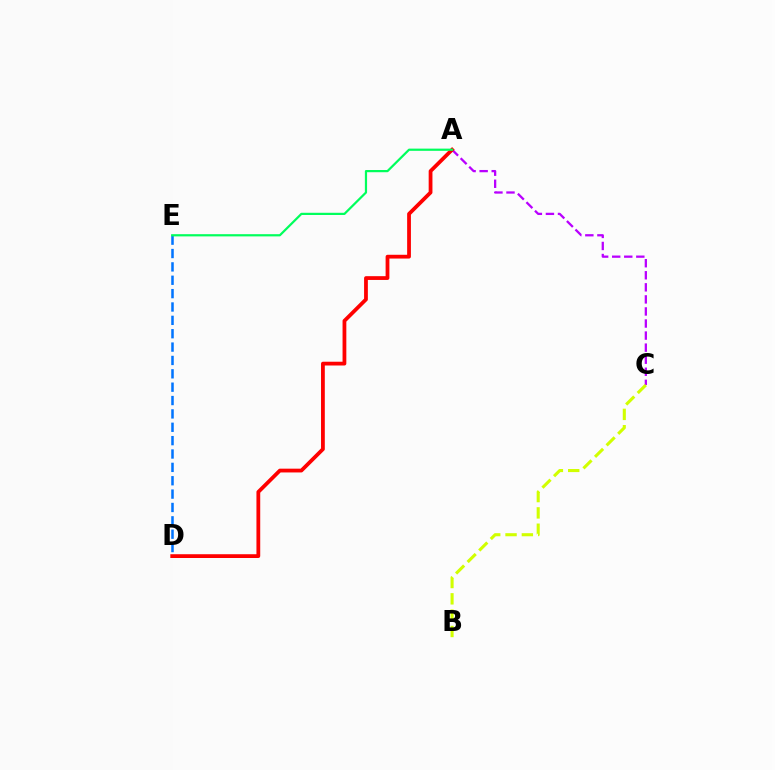{('A', 'C'): [{'color': '#b900ff', 'line_style': 'dashed', 'thickness': 1.64}], ('D', 'E'): [{'color': '#0074ff', 'line_style': 'dashed', 'thickness': 1.82}], ('A', 'D'): [{'color': '#ff0000', 'line_style': 'solid', 'thickness': 2.72}], ('A', 'E'): [{'color': '#00ff5c', 'line_style': 'solid', 'thickness': 1.59}], ('B', 'C'): [{'color': '#d1ff00', 'line_style': 'dashed', 'thickness': 2.22}]}